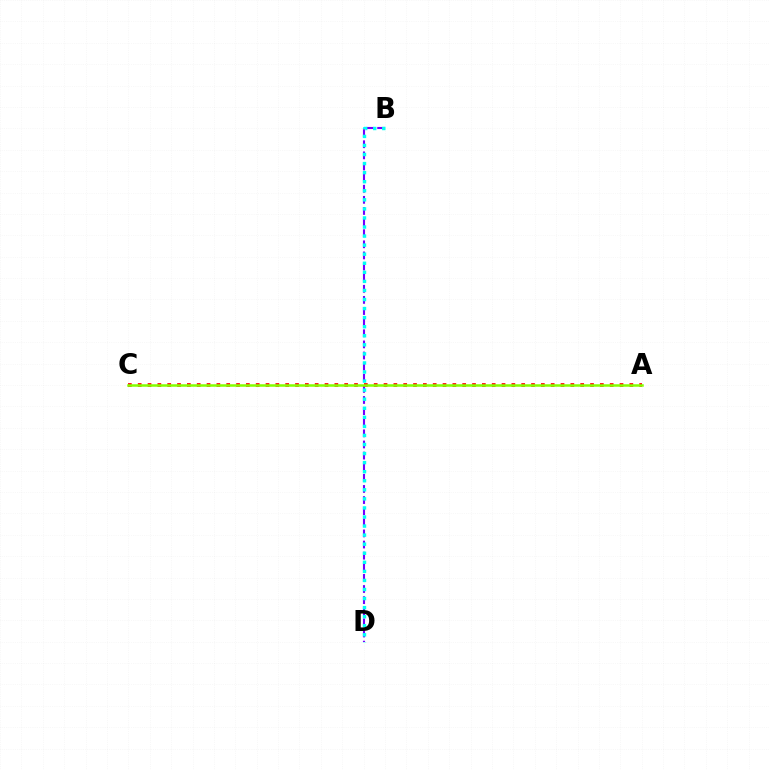{('B', 'D'): [{'color': '#7200ff', 'line_style': 'dashed', 'thickness': 1.51}, {'color': '#00fff6', 'line_style': 'dotted', 'thickness': 2.46}], ('A', 'C'): [{'color': '#ff0000', 'line_style': 'dotted', 'thickness': 2.67}, {'color': '#84ff00', 'line_style': 'solid', 'thickness': 1.8}]}